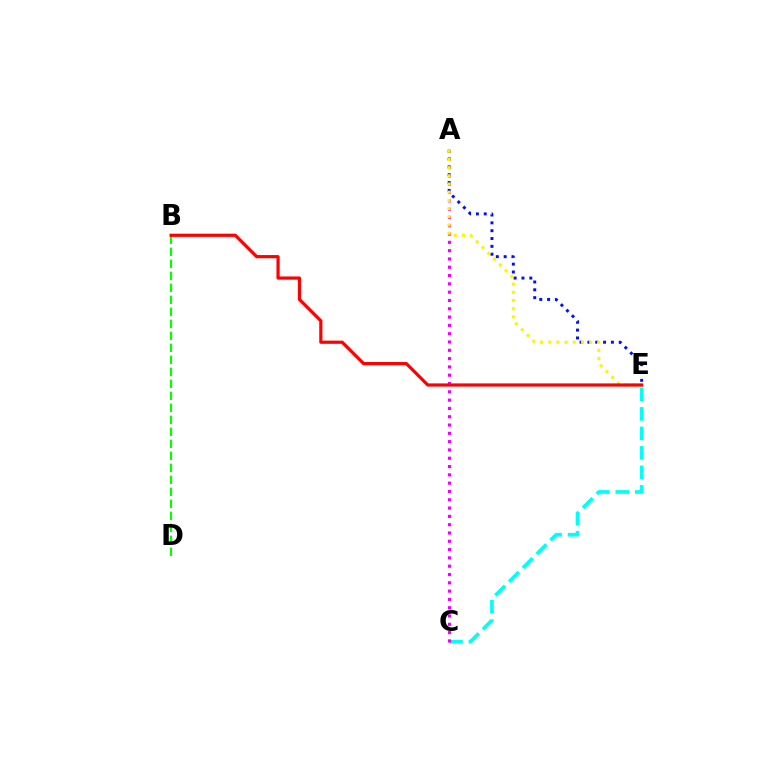{('C', 'E'): [{'color': '#00fff6', 'line_style': 'dashed', 'thickness': 2.65}], ('B', 'D'): [{'color': '#08ff00', 'line_style': 'dashed', 'thickness': 1.63}], ('A', 'C'): [{'color': '#ee00ff', 'line_style': 'dotted', 'thickness': 2.26}], ('A', 'E'): [{'color': '#0010ff', 'line_style': 'dotted', 'thickness': 2.13}, {'color': '#fcf500', 'line_style': 'dotted', 'thickness': 2.23}], ('B', 'E'): [{'color': '#ff0000', 'line_style': 'solid', 'thickness': 2.3}]}